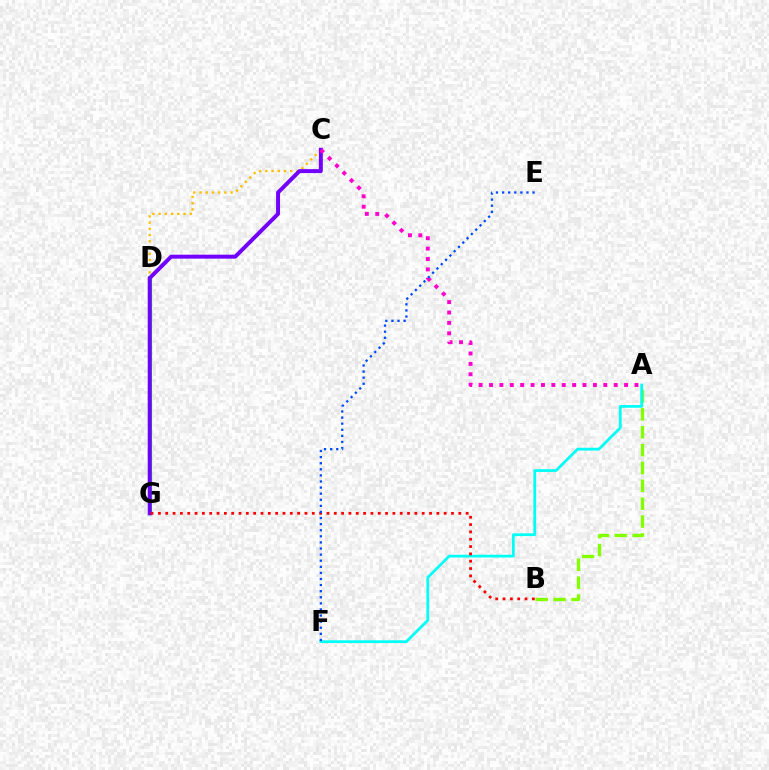{('A', 'B'): [{'color': '#84ff00', 'line_style': 'dashed', 'thickness': 2.43}], ('C', 'D'): [{'color': '#ffbd00', 'line_style': 'dotted', 'thickness': 1.69}], ('A', 'F'): [{'color': '#00fff6', 'line_style': 'solid', 'thickness': 1.99}], ('D', 'G'): [{'color': '#00ff39', 'line_style': 'solid', 'thickness': 2.98}], ('C', 'G'): [{'color': '#7200ff', 'line_style': 'solid', 'thickness': 2.85}], ('B', 'G'): [{'color': '#ff0000', 'line_style': 'dotted', 'thickness': 1.99}], ('A', 'C'): [{'color': '#ff00cf', 'line_style': 'dotted', 'thickness': 2.82}], ('E', 'F'): [{'color': '#004bff', 'line_style': 'dotted', 'thickness': 1.66}]}